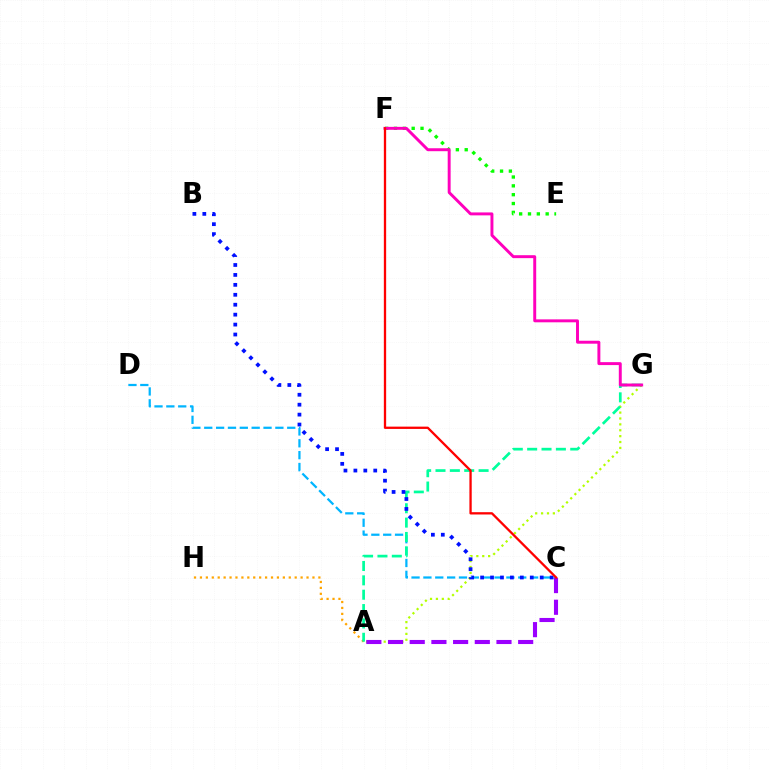{('A', 'G'): [{'color': '#b3ff00', 'line_style': 'dotted', 'thickness': 1.6}, {'color': '#00ff9d', 'line_style': 'dashed', 'thickness': 1.95}], ('C', 'D'): [{'color': '#00b5ff', 'line_style': 'dashed', 'thickness': 1.61}], ('E', 'F'): [{'color': '#08ff00', 'line_style': 'dotted', 'thickness': 2.4}], ('A', 'H'): [{'color': '#ffa500', 'line_style': 'dotted', 'thickness': 1.61}], ('F', 'G'): [{'color': '#ff00bd', 'line_style': 'solid', 'thickness': 2.12}], ('A', 'C'): [{'color': '#9b00ff', 'line_style': 'dashed', 'thickness': 2.95}], ('B', 'C'): [{'color': '#0010ff', 'line_style': 'dotted', 'thickness': 2.7}], ('C', 'F'): [{'color': '#ff0000', 'line_style': 'solid', 'thickness': 1.66}]}